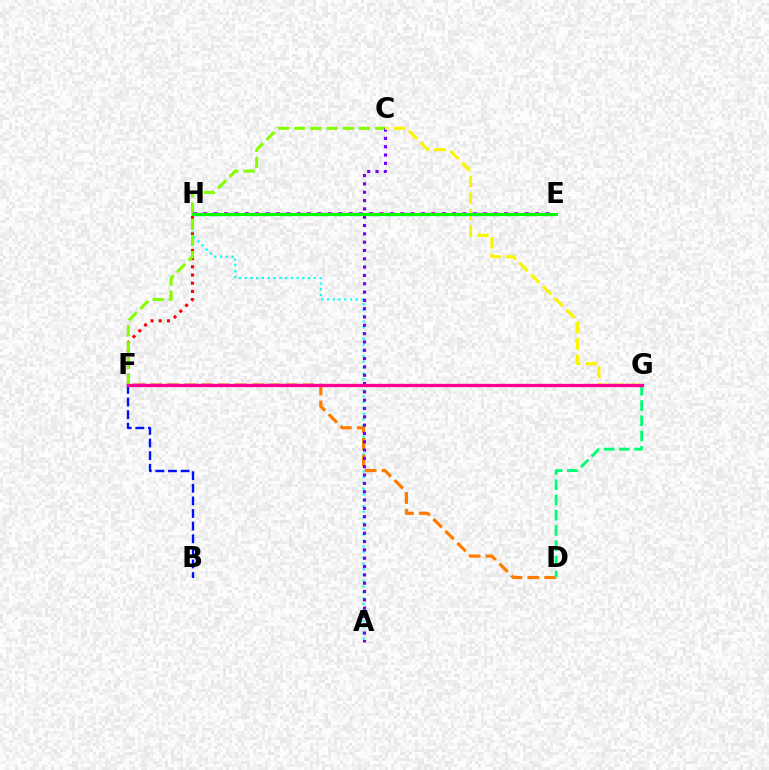{('A', 'H'): [{'color': '#00fff6', 'line_style': 'dotted', 'thickness': 1.57}], ('F', 'H'): [{'color': '#ff0000', 'line_style': 'dotted', 'thickness': 2.23}], ('D', 'F'): [{'color': '#ff7c00', 'line_style': 'dashed', 'thickness': 2.29}], ('C', 'F'): [{'color': '#84ff00', 'line_style': 'dashed', 'thickness': 2.2}], ('E', 'H'): [{'color': '#ee00ff', 'line_style': 'dotted', 'thickness': 2.82}, {'color': '#008cff', 'line_style': 'dashed', 'thickness': 2.36}, {'color': '#08ff00', 'line_style': 'solid', 'thickness': 2.19}], ('A', 'C'): [{'color': '#7200ff', 'line_style': 'dotted', 'thickness': 2.26}], ('D', 'G'): [{'color': '#00ff74', 'line_style': 'dashed', 'thickness': 2.07}], ('C', 'G'): [{'color': '#fcf500', 'line_style': 'dashed', 'thickness': 2.25}], ('B', 'F'): [{'color': '#0010ff', 'line_style': 'dashed', 'thickness': 1.71}], ('F', 'G'): [{'color': '#ff0094', 'line_style': 'solid', 'thickness': 2.38}]}